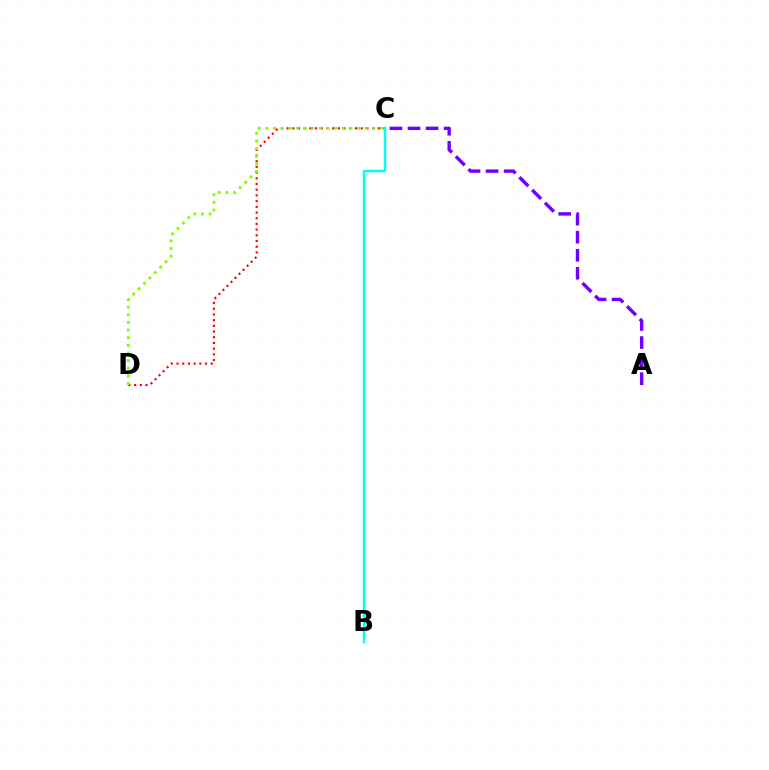{('A', 'C'): [{'color': '#7200ff', 'line_style': 'dashed', 'thickness': 2.45}], ('C', 'D'): [{'color': '#ff0000', 'line_style': 'dotted', 'thickness': 1.55}, {'color': '#84ff00', 'line_style': 'dotted', 'thickness': 2.08}], ('B', 'C'): [{'color': '#00fff6', 'line_style': 'solid', 'thickness': 1.78}]}